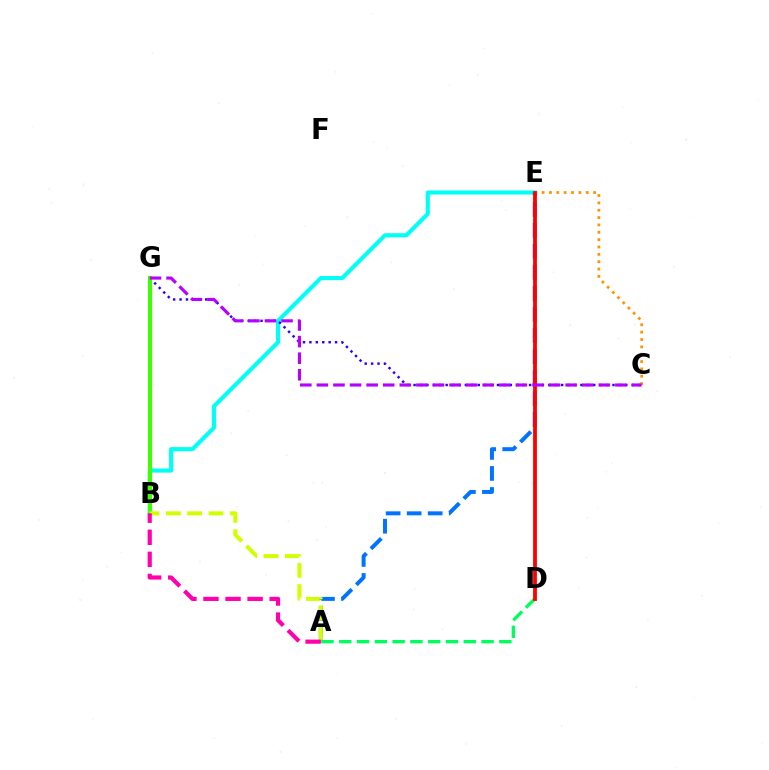{('B', 'E'): [{'color': '#00fff6', 'line_style': 'solid', 'thickness': 2.96}], ('A', 'E'): [{'color': '#0074ff', 'line_style': 'dashed', 'thickness': 2.86}], ('C', 'G'): [{'color': '#2500ff', 'line_style': 'dotted', 'thickness': 1.74}, {'color': '#b900ff', 'line_style': 'dashed', 'thickness': 2.25}], ('B', 'G'): [{'color': '#3dff00', 'line_style': 'solid', 'thickness': 2.89}], ('C', 'E'): [{'color': '#ff9400', 'line_style': 'dotted', 'thickness': 2.0}], ('A', 'B'): [{'color': '#d1ff00', 'line_style': 'dashed', 'thickness': 2.9}, {'color': '#ff00ac', 'line_style': 'dashed', 'thickness': 3.0}], ('A', 'D'): [{'color': '#00ff5c', 'line_style': 'dashed', 'thickness': 2.42}], ('D', 'E'): [{'color': '#ff0000', 'line_style': 'solid', 'thickness': 2.73}]}